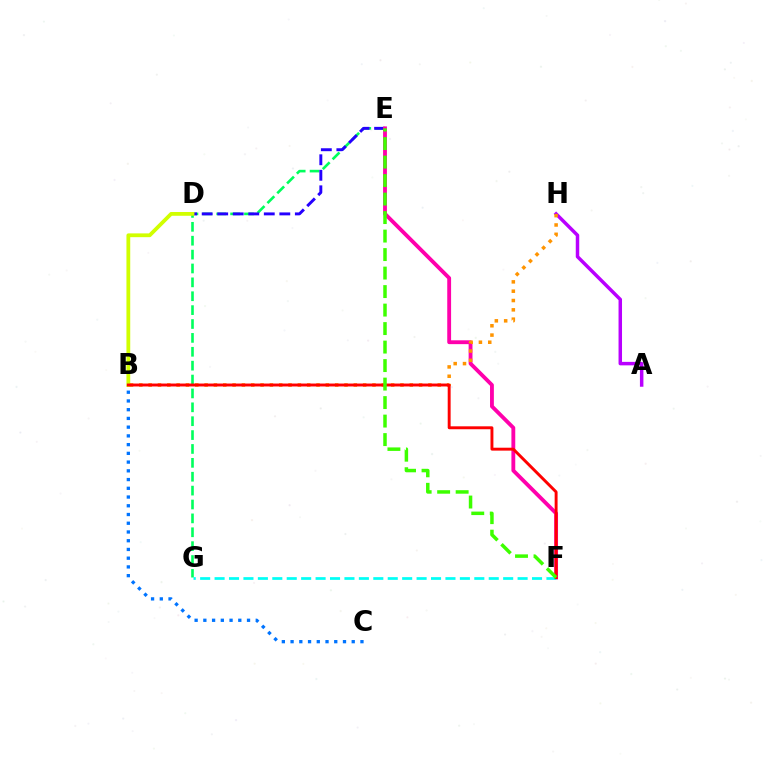{('E', 'G'): [{'color': '#00ff5c', 'line_style': 'dashed', 'thickness': 1.89}], ('A', 'H'): [{'color': '#b900ff', 'line_style': 'solid', 'thickness': 2.51}], ('D', 'E'): [{'color': '#2500ff', 'line_style': 'dashed', 'thickness': 2.11}], ('E', 'F'): [{'color': '#ff00ac', 'line_style': 'solid', 'thickness': 2.77}, {'color': '#3dff00', 'line_style': 'dashed', 'thickness': 2.51}], ('B', 'D'): [{'color': '#d1ff00', 'line_style': 'solid', 'thickness': 2.72}], ('B', 'C'): [{'color': '#0074ff', 'line_style': 'dotted', 'thickness': 2.37}], ('B', 'H'): [{'color': '#ff9400', 'line_style': 'dotted', 'thickness': 2.53}], ('F', 'G'): [{'color': '#00fff6', 'line_style': 'dashed', 'thickness': 1.96}], ('B', 'F'): [{'color': '#ff0000', 'line_style': 'solid', 'thickness': 2.1}]}